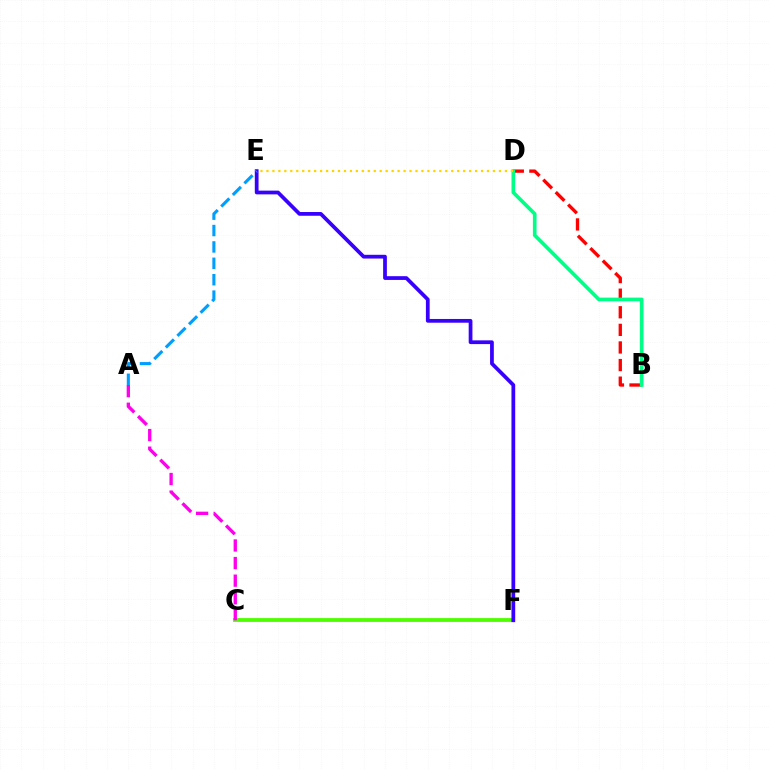{('C', 'F'): [{'color': '#4fff00', 'line_style': 'solid', 'thickness': 2.75}], ('B', 'D'): [{'color': '#ff0000', 'line_style': 'dashed', 'thickness': 2.39}, {'color': '#00ff86', 'line_style': 'solid', 'thickness': 2.63}], ('E', 'F'): [{'color': '#3700ff', 'line_style': 'solid', 'thickness': 2.69}], ('D', 'E'): [{'color': '#ffd500', 'line_style': 'dotted', 'thickness': 1.62}], ('A', 'E'): [{'color': '#009eff', 'line_style': 'dashed', 'thickness': 2.23}], ('A', 'C'): [{'color': '#ff00ed', 'line_style': 'dashed', 'thickness': 2.39}]}